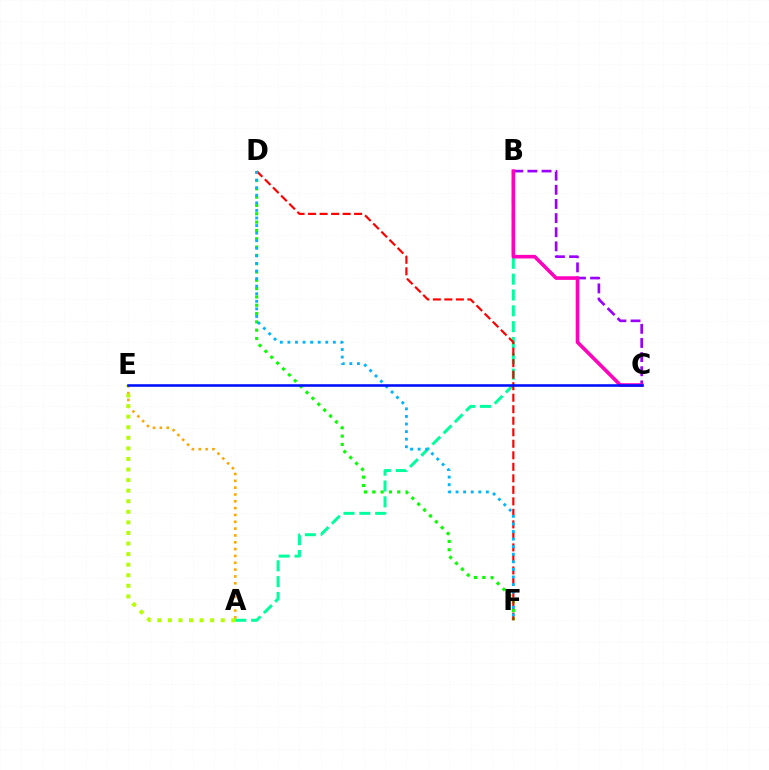{('A', 'B'): [{'color': '#00ff9d', 'line_style': 'dashed', 'thickness': 2.15}], ('B', 'C'): [{'color': '#9b00ff', 'line_style': 'dashed', 'thickness': 1.92}, {'color': '#ff00bd', 'line_style': 'solid', 'thickness': 2.6}], ('D', 'F'): [{'color': '#08ff00', 'line_style': 'dotted', 'thickness': 2.26}, {'color': '#ff0000', 'line_style': 'dashed', 'thickness': 1.56}, {'color': '#00b5ff', 'line_style': 'dotted', 'thickness': 2.06}], ('A', 'E'): [{'color': '#ffa500', 'line_style': 'dotted', 'thickness': 1.86}, {'color': '#b3ff00', 'line_style': 'dotted', 'thickness': 2.87}], ('C', 'E'): [{'color': '#0010ff', 'line_style': 'solid', 'thickness': 1.86}]}